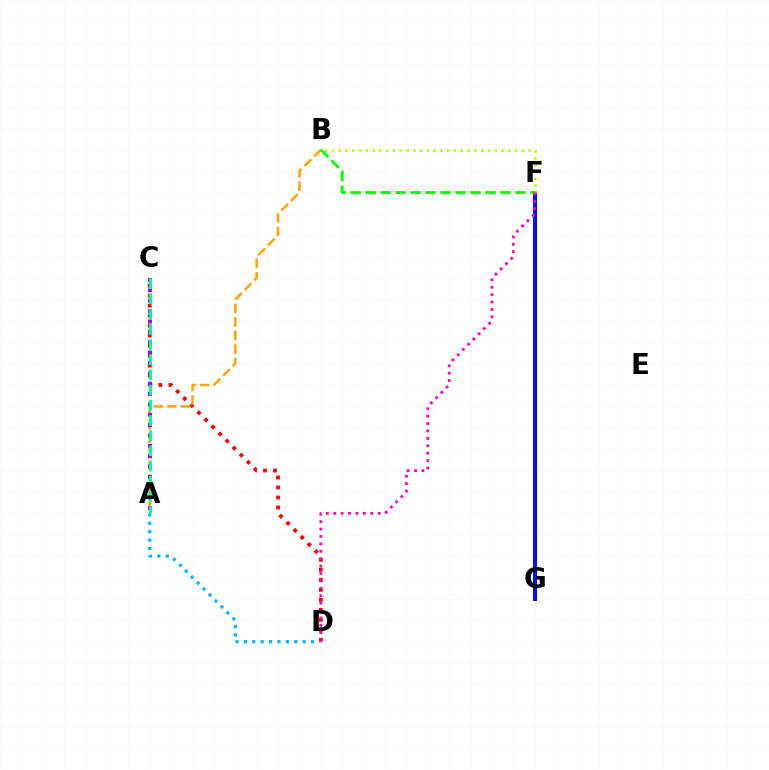{('F', 'G'): [{'color': '#0010ff', 'line_style': 'solid', 'thickness': 2.89}], ('A', 'D'): [{'color': '#00b5ff', 'line_style': 'dotted', 'thickness': 2.28}], ('B', 'F'): [{'color': '#b3ff00', 'line_style': 'dotted', 'thickness': 1.84}, {'color': '#08ff00', 'line_style': 'dashed', 'thickness': 2.03}], ('C', 'D'): [{'color': '#ff0000', 'line_style': 'dotted', 'thickness': 2.72}], ('A', 'B'): [{'color': '#ffa500', 'line_style': 'dashed', 'thickness': 1.84}], ('A', 'C'): [{'color': '#9b00ff', 'line_style': 'dotted', 'thickness': 2.82}, {'color': '#00ff9d', 'line_style': 'dashed', 'thickness': 2.06}], ('D', 'F'): [{'color': '#ff00bd', 'line_style': 'dotted', 'thickness': 2.01}]}